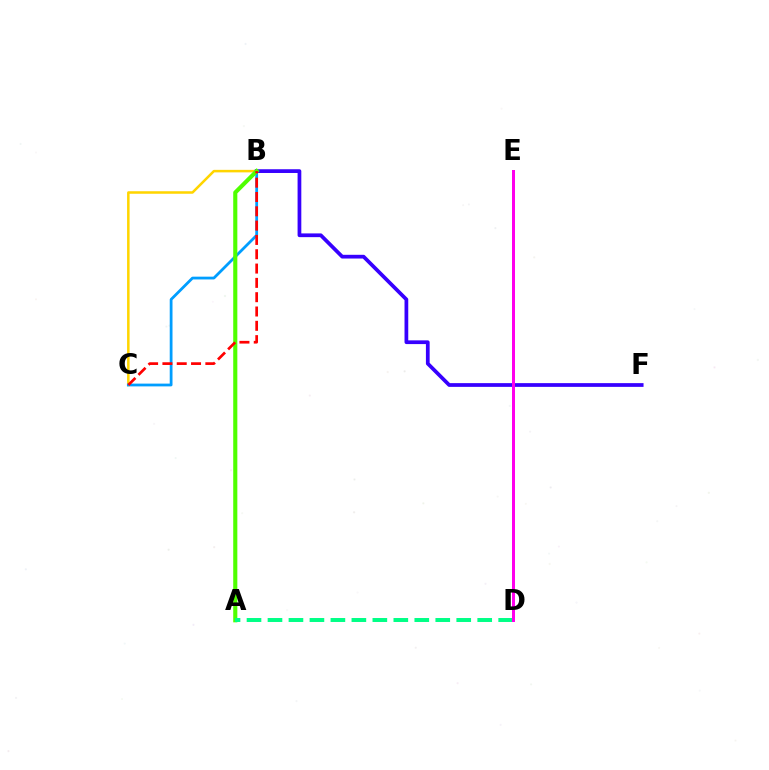{('B', 'C'): [{'color': '#ffd500', 'line_style': 'solid', 'thickness': 1.82}, {'color': '#009eff', 'line_style': 'solid', 'thickness': 2.0}, {'color': '#ff0000', 'line_style': 'dashed', 'thickness': 1.94}], ('B', 'F'): [{'color': '#3700ff', 'line_style': 'solid', 'thickness': 2.69}], ('A', 'B'): [{'color': '#4fff00', 'line_style': 'solid', 'thickness': 2.96}], ('A', 'D'): [{'color': '#00ff86', 'line_style': 'dashed', 'thickness': 2.85}], ('D', 'E'): [{'color': '#ff00ed', 'line_style': 'solid', 'thickness': 2.15}]}